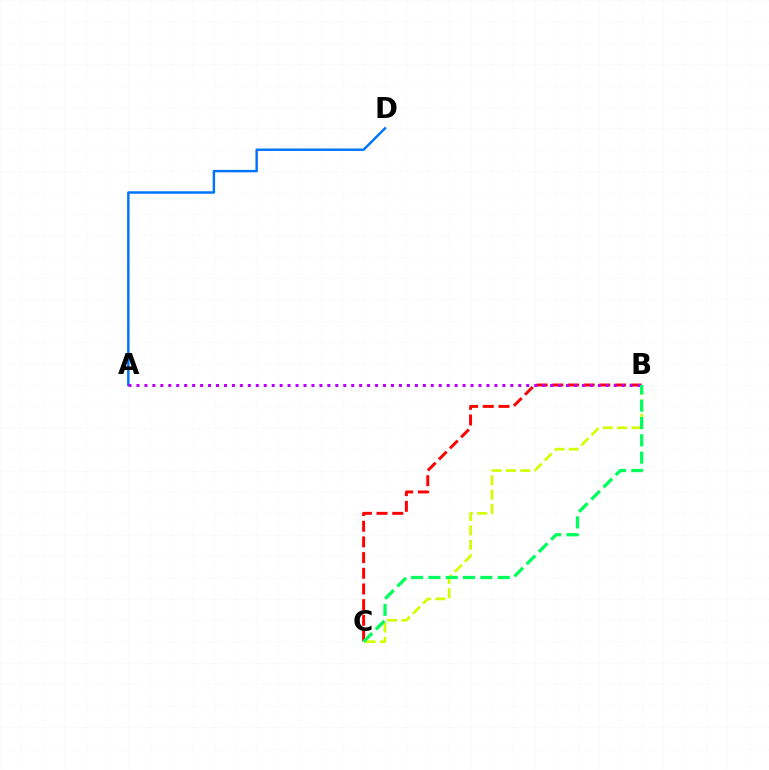{('A', 'D'): [{'color': '#0074ff', 'line_style': 'solid', 'thickness': 1.76}], ('B', 'C'): [{'color': '#ff0000', 'line_style': 'dashed', 'thickness': 2.13}, {'color': '#d1ff00', 'line_style': 'dashed', 'thickness': 1.95}, {'color': '#00ff5c', 'line_style': 'dashed', 'thickness': 2.35}], ('A', 'B'): [{'color': '#b900ff', 'line_style': 'dotted', 'thickness': 2.16}]}